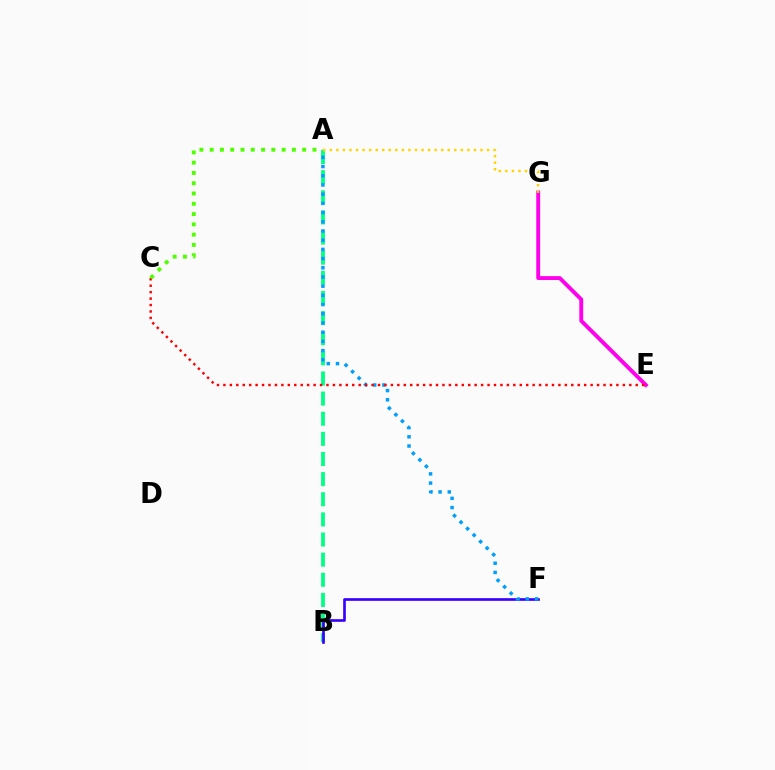{('E', 'G'): [{'color': '#ff00ed', 'line_style': 'solid', 'thickness': 2.8}], ('A', 'B'): [{'color': '#00ff86', 'line_style': 'dashed', 'thickness': 2.73}], ('B', 'F'): [{'color': '#3700ff', 'line_style': 'solid', 'thickness': 1.92}], ('A', 'F'): [{'color': '#009eff', 'line_style': 'dotted', 'thickness': 2.5}], ('C', 'E'): [{'color': '#ff0000', 'line_style': 'dotted', 'thickness': 1.75}], ('A', 'C'): [{'color': '#4fff00', 'line_style': 'dotted', 'thickness': 2.79}], ('A', 'G'): [{'color': '#ffd500', 'line_style': 'dotted', 'thickness': 1.78}]}